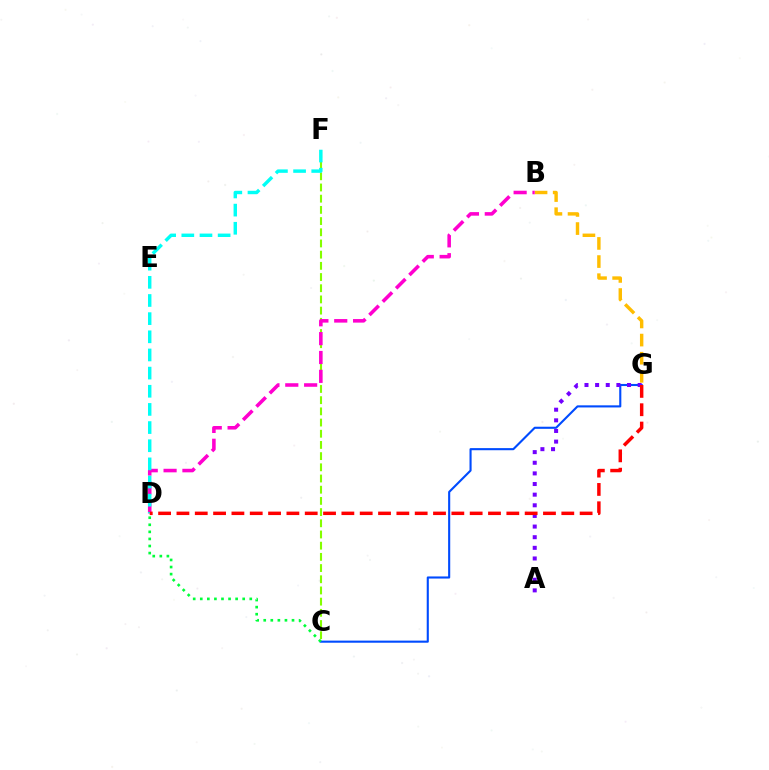{('C', 'G'): [{'color': '#004bff', 'line_style': 'solid', 'thickness': 1.52}], ('C', 'F'): [{'color': '#84ff00', 'line_style': 'dashed', 'thickness': 1.52}], ('C', 'D'): [{'color': '#00ff39', 'line_style': 'dotted', 'thickness': 1.92}], ('B', 'G'): [{'color': '#ffbd00', 'line_style': 'dashed', 'thickness': 2.46}], ('B', 'D'): [{'color': '#ff00cf', 'line_style': 'dashed', 'thickness': 2.56}], ('A', 'G'): [{'color': '#7200ff', 'line_style': 'dotted', 'thickness': 2.89}], ('D', 'F'): [{'color': '#00fff6', 'line_style': 'dashed', 'thickness': 2.47}], ('D', 'G'): [{'color': '#ff0000', 'line_style': 'dashed', 'thickness': 2.49}]}